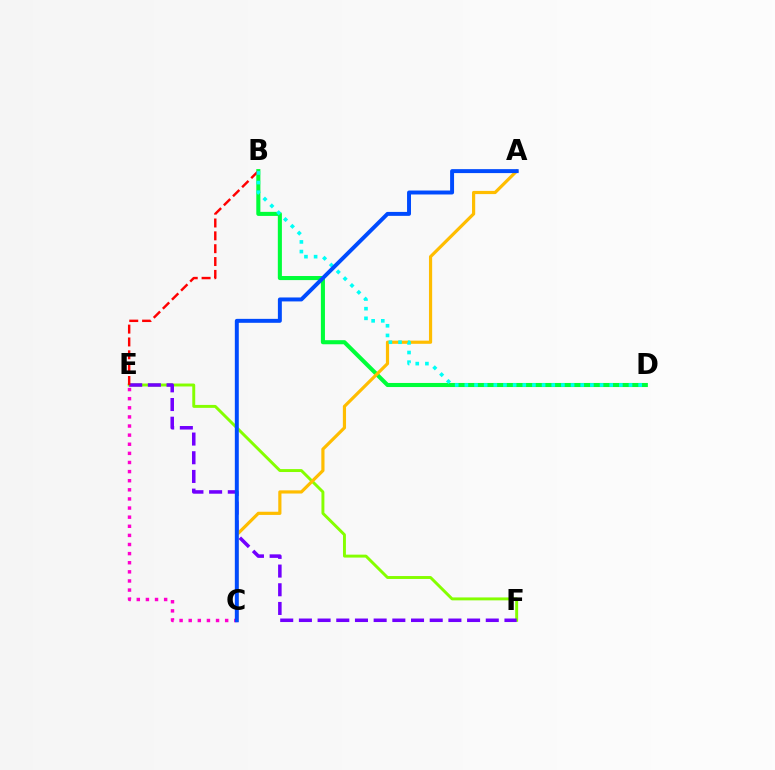{('C', 'E'): [{'color': '#ff00cf', 'line_style': 'dotted', 'thickness': 2.48}], ('E', 'F'): [{'color': '#84ff00', 'line_style': 'solid', 'thickness': 2.11}, {'color': '#7200ff', 'line_style': 'dashed', 'thickness': 2.54}], ('B', 'D'): [{'color': '#00ff39', 'line_style': 'solid', 'thickness': 2.93}, {'color': '#00fff6', 'line_style': 'dotted', 'thickness': 2.62}], ('B', 'E'): [{'color': '#ff0000', 'line_style': 'dashed', 'thickness': 1.75}], ('A', 'C'): [{'color': '#ffbd00', 'line_style': 'solid', 'thickness': 2.29}, {'color': '#004bff', 'line_style': 'solid', 'thickness': 2.84}]}